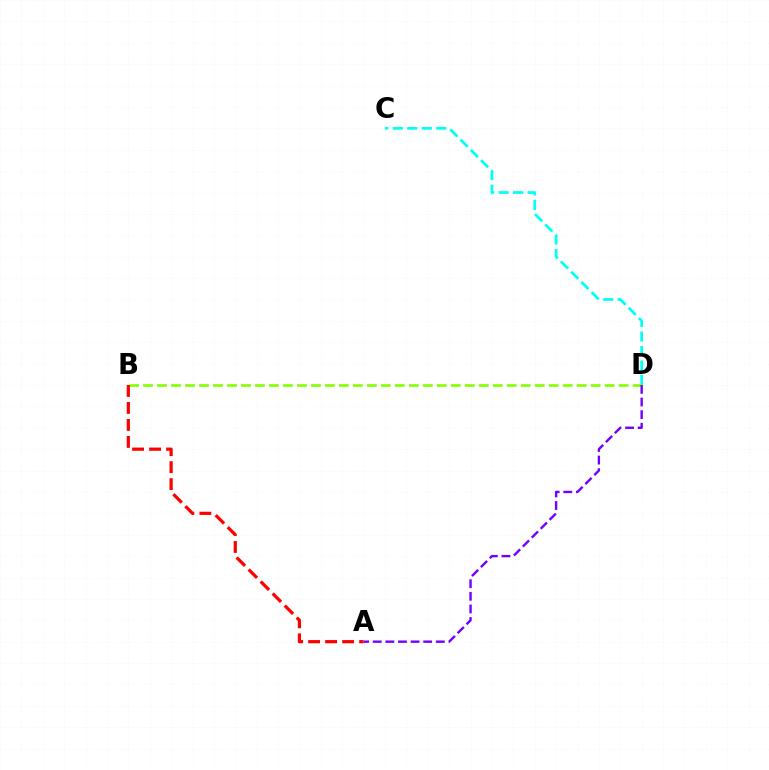{('C', 'D'): [{'color': '#00fff6', 'line_style': 'dashed', 'thickness': 1.97}], ('B', 'D'): [{'color': '#84ff00', 'line_style': 'dashed', 'thickness': 1.9}], ('A', 'B'): [{'color': '#ff0000', 'line_style': 'dashed', 'thickness': 2.31}], ('A', 'D'): [{'color': '#7200ff', 'line_style': 'dashed', 'thickness': 1.71}]}